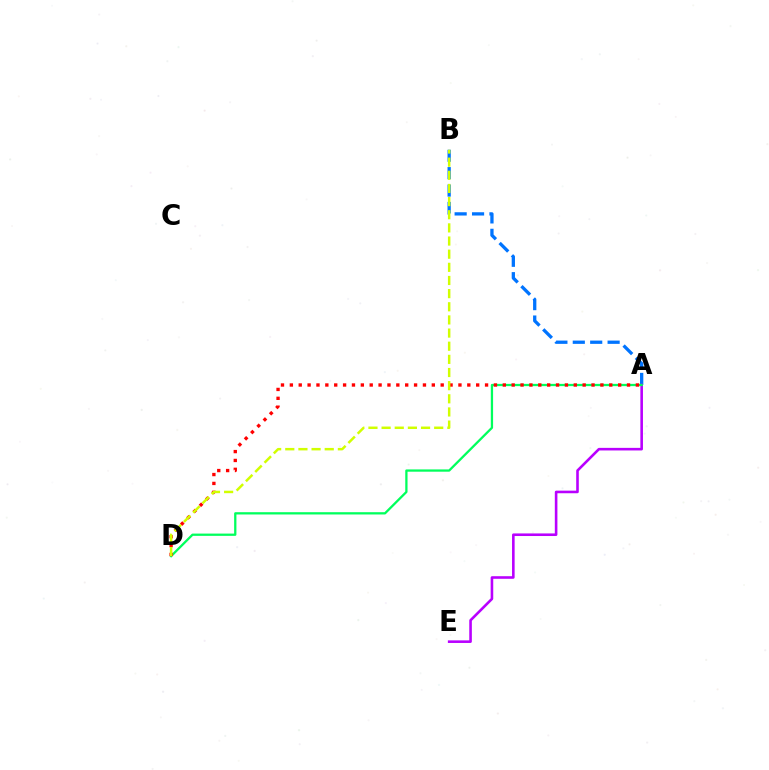{('A', 'B'): [{'color': '#0074ff', 'line_style': 'dashed', 'thickness': 2.36}], ('A', 'E'): [{'color': '#b900ff', 'line_style': 'solid', 'thickness': 1.87}], ('A', 'D'): [{'color': '#00ff5c', 'line_style': 'solid', 'thickness': 1.64}, {'color': '#ff0000', 'line_style': 'dotted', 'thickness': 2.41}], ('B', 'D'): [{'color': '#d1ff00', 'line_style': 'dashed', 'thickness': 1.79}]}